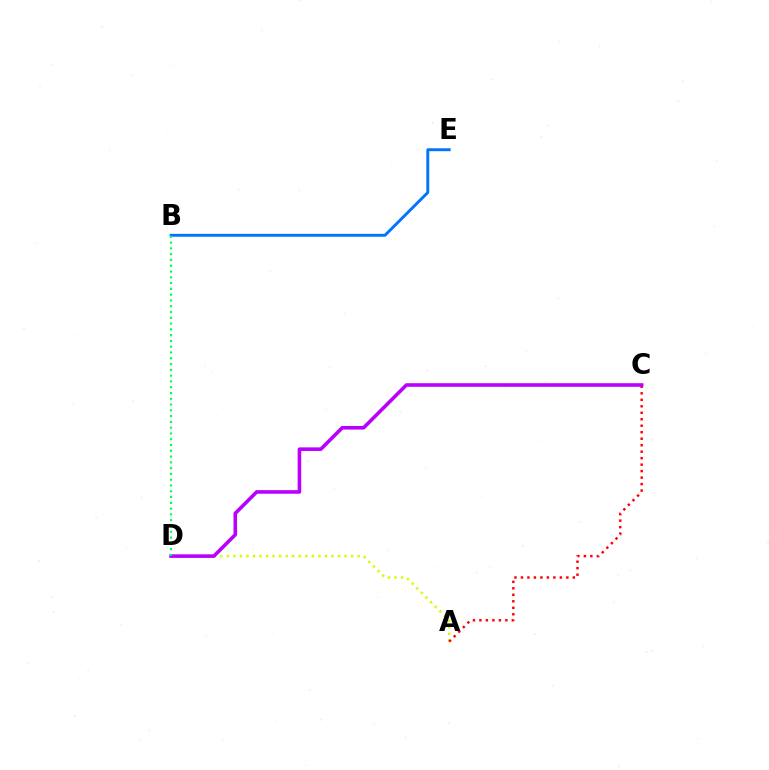{('A', 'D'): [{'color': '#d1ff00', 'line_style': 'dotted', 'thickness': 1.78}], ('A', 'C'): [{'color': '#ff0000', 'line_style': 'dotted', 'thickness': 1.76}], ('B', 'E'): [{'color': '#0074ff', 'line_style': 'solid', 'thickness': 2.1}], ('C', 'D'): [{'color': '#b900ff', 'line_style': 'solid', 'thickness': 2.59}], ('B', 'D'): [{'color': '#00ff5c', 'line_style': 'dotted', 'thickness': 1.57}]}